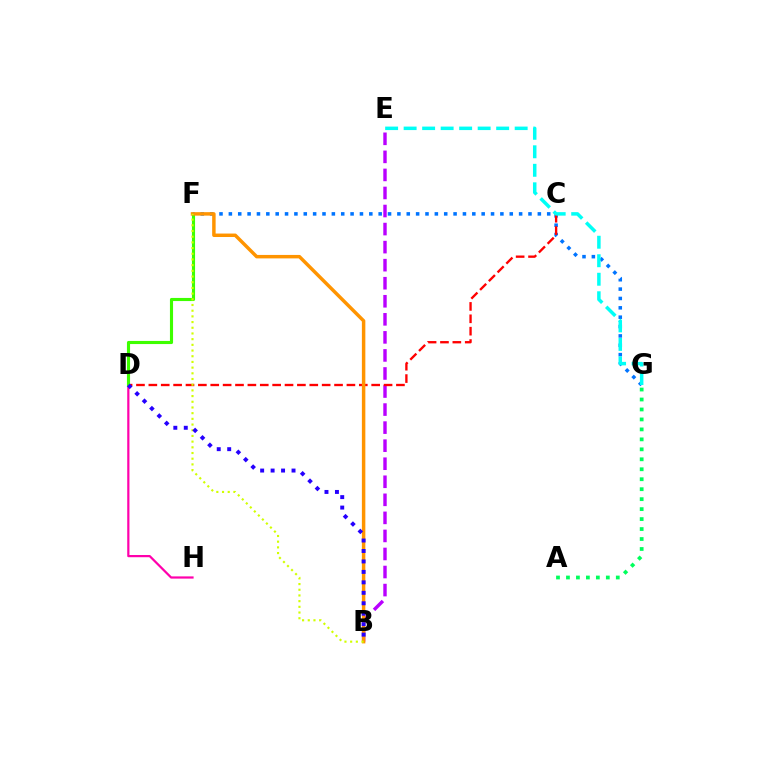{('D', 'H'): [{'color': '#ff00ac', 'line_style': 'solid', 'thickness': 1.59}], ('A', 'G'): [{'color': '#00ff5c', 'line_style': 'dotted', 'thickness': 2.71}], ('B', 'E'): [{'color': '#b900ff', 'line_style': 'dashed', 'thickness': 2.45}], ('F', 'G'): [{'color': '#0074ff', 'line_style': 'dotted', 'thickness': 2.54}], ('C', 'D'): [{'color': '#ff0000', 'line_style': 'dashed', 'thickness': 1.68}], ('D', 'F'): [{'color': '#3dff00', 'line_style': 'solid', 'thickness': 2.24}], ('B', 'F'): [{'color': '#ff9400', 'line_style': 'solid', 'thickness': 2.49}, {'color': '#d1ff00', 'line_style': 'dotted', 'thickness': 1.55}], ('E', 'G'): [{'color': '#00fff6', 'line_style': 'dashed', 'thickness': 2.51}], ('B', 'D'): [{'color': '#2500ff', 'line_style': 'dotted', 'thickness': 2.84}]}